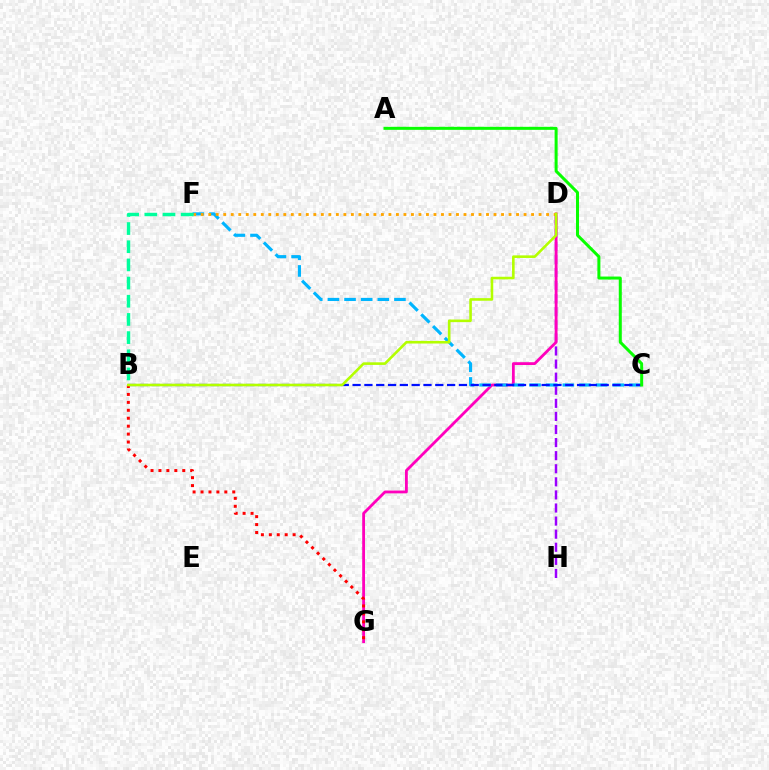{('D', 'H'): [{'color': '#9b00ff', 'line_style': 'dashed', 'thickness': 1.78}], ('D', 'G'): [{'color': '#ff00bd', 'line_style': 'solid', 'thickness': 2.02}], ('C', 'F'): [{'color': '#00b5ff', 'line_style': 'dashed', 'thickness': 2.26}], ('B', 'C'): [{'color': '#0010ff', 'line_style': 'dashed', 'thickness': 1.6}], ('D', 'F'): [{'color': '#ffa500', 'line_style': 'dotted', 'thickness': 2.04}], ('A', 'C'): [{'color': '#08ff00', 'line_style': 'solid', 'thickness': 2.17}], ('B', 'F'): [{'color': '#00ff9d', 'line_style': 'dashed', 'thickness': 2.47}], ('B', 'G'): [{'color': '#ff0000', 'line_style': 'dotted', 'thickness': 2.16}], ('B', 'D'): [{'color': '#b3ff00', 'line_style': 'solid', 'thickness': 1.88}]}